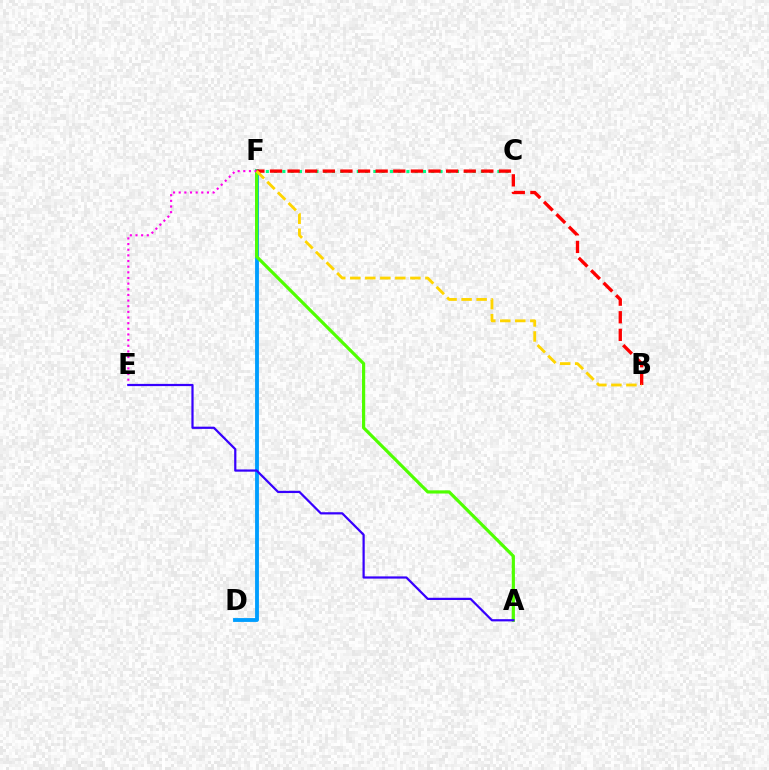{('C', 'F'): [{'color': '#00ff86', 'line_style': 'dotted', 'thickness': 2.25}], ('D', 'F'): [{'color': '#009eff', 'line_style': 'solid', 'thickness': 2.77}], ('A', 'F'): [{'color': '#4fff00', 'line_style': 'solid', 'thickness': 2.29}], ('E', 'F'): [{'color': '#ff00ed', 'line_style': 'dotted', 'thickness': 1.54}], ('B', 'F'): [{'color': '#ff0000', 'line_style': 'dashed', 'thickness': 2.39}, {'color': '#ffd500', 'line_style': 'dashed', 'thickness': 2.04}], ('A', 'E'): [{'color': '#3700ff', 'line_style': 'solid', 'thickness': 1.6}]}